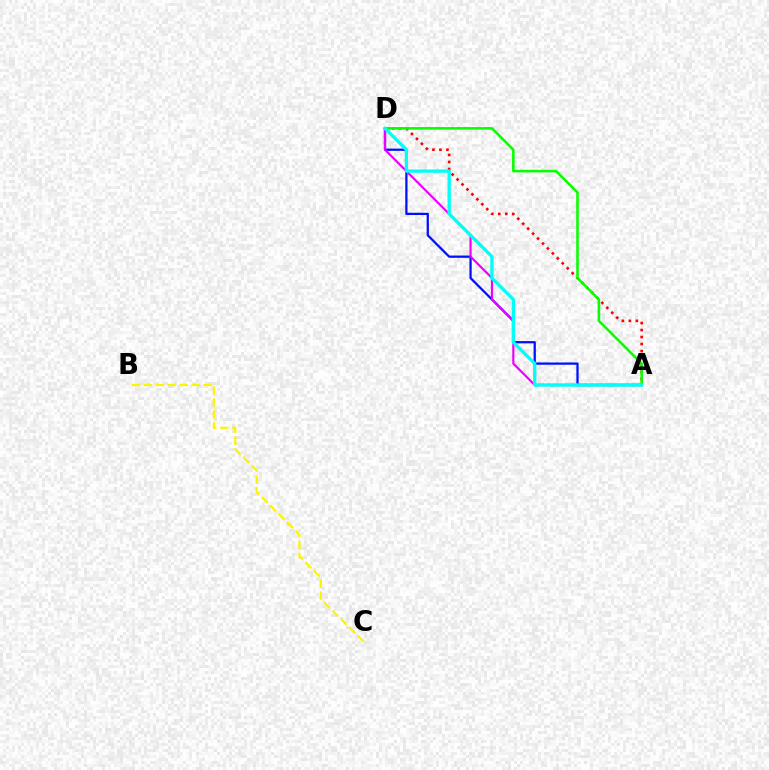{('A', 'D'): [{'color': '#ff0000', 'line_style': 'dotted', 'thickness': 1.9}, {'color': '#0010ff', 'line_style': 'solid', 'thickness': 1.63}, {'color': '#ee00ff', 'line_style': 'solid', 'thickness': 1.56}, {'color': '#08ff00', 'line_style': 'solid', 'thickness': 1.86}, {'color': '#00fff6', 'line_style': 'solid', 'thickness': 2.39}], ('B', 'C'): [{'color': '#fcf500', 'line_style': 'dashed', 'thickness': 1.62}]}